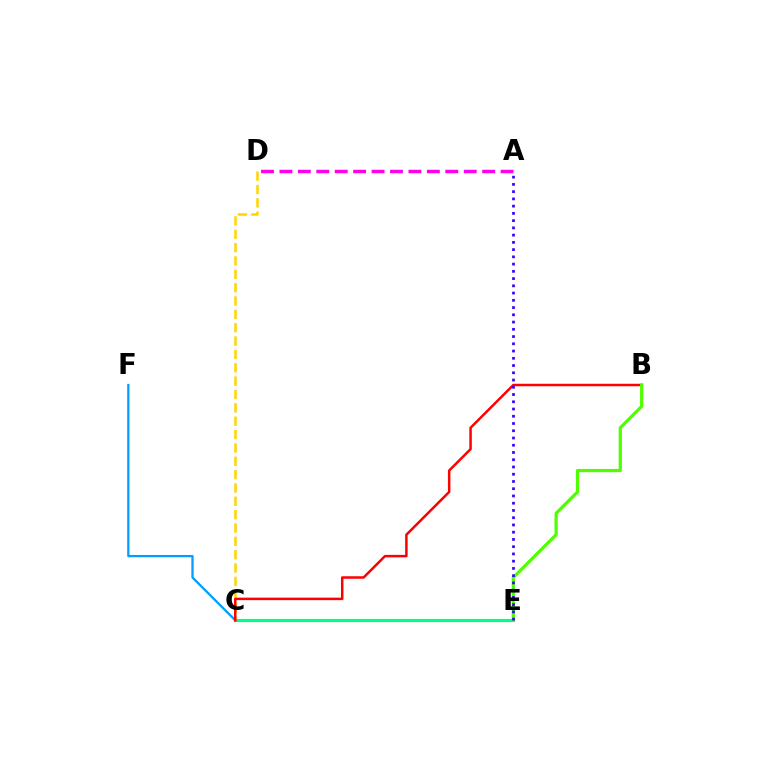{('C', 'E'): [{'color': '#00ff86', 'line_style': 'solid', 'thickness': 2.27}], ('C', 'D'): [{'color': '#ffd500', 'line_style': 'dashed', 'thickness': 1.81}], ('A', 'D'): [{'color': '#ff00ed', 'line_style': 'dashed', 'thickness': 2.5}], ('C', 'F'): [{'color': '#009eff', 'line_style': 'solid', 'thickness': 1.64}], ('B', 'C'): [{'color': '#ff0000', 'line_style': 'solid', 'thickness': 1.79}], ('B', 'E'): [{'color': '#4fff00', 'line_style': 'solid', 'thickness': 2.32}], ('A', 'E'): [{'color': '#3700ff', 'line_style': 'dotted', 'thickness': 1.97}]}